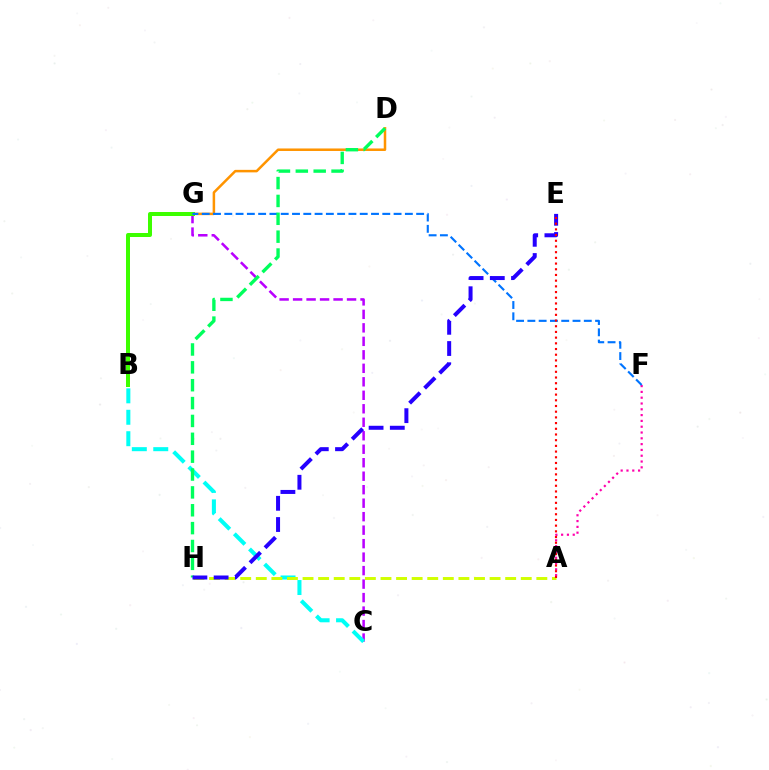{('C', 'G'): [{'color': '#b900ff', 'line_style': 'dashed', 'thickness': 1.83}], ('D', 'G'): [{'color': '#ff9400', 'line_style': 'solid', 'thickness': 1.81}], ('A', 'F'): [{'color': '#ff00ac', 'line_style': 'dotted', 'thickness': 1.58}], ('B', 'C'): [{'color': '#00fff6', 'line_style': 'dashed', 'thickness': 2.91}], ('B', 'G'): [{'color': '#3dff00', 'line_style': 'solid', 'thickness': 2.88}], ('A', 'H'): [{'color': '#d1ff00', 'line_style': 'dashed', 'thickness': 2.12}], ('F', 'G'): [{'color': '#0074ff', 'line_style': 'dashed', 'thickness': 1.53}], ('D', 'H'): [{'color': '#00ff5c', 'line_style': 'dashed', 'thickness': 2.43}], ('E', 'H'): [{'color': '#2500ff', 'line_style': 'dashed', 'thickness': 2.88}], ('A', 'E'): [{'color': '#ff0000', 'line_style': 'dotted', 'thickness': 1.55}]}